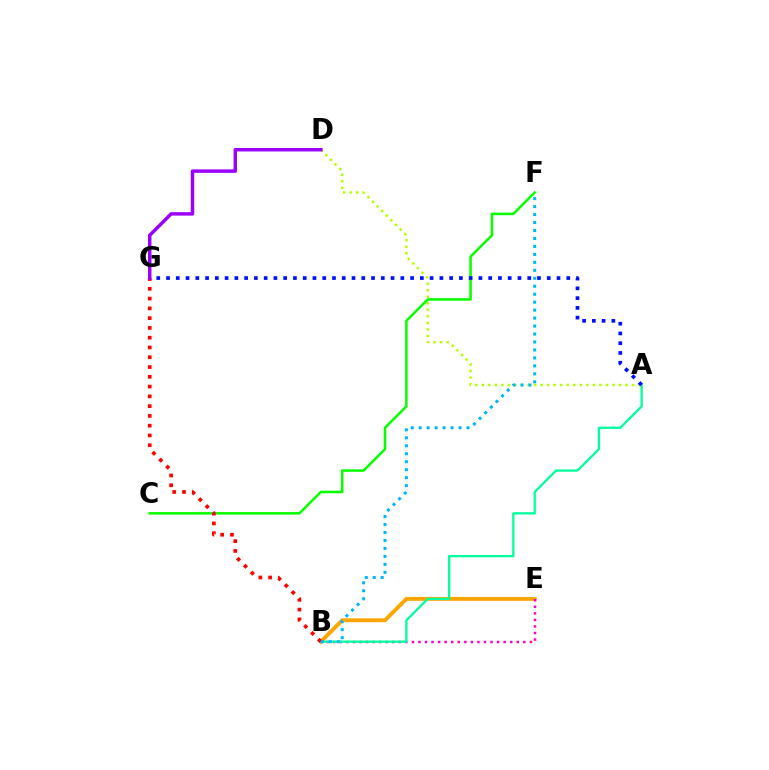{('C', 'F'): [{'color': '#08ff00', 'line_style': 'solid', 'thickness': 1.82}], ('B', 'E'): [{'color': '#ffa500', 'line_style': 'solid', 'thickness': 2.79}, {'color': '#ff00bd', 'line_style': 'dotted', 'thickness': 1.78}], ('A', 'B'): [{'color': '#00ff9d', 'line_style': 'solid', 'thickness': 1.65}], ('B', 'G'): [{'color': '#ff0000', 'line_style': 'dotted', 'thickness': 2.66}], ('A', 'D'): [{'color': '#b3ff00', 'line_style': 'dotted', 'thickness': 1.78}], ('B', 'F'): [{'color': '#00b5ff', 'line_style': 'dotted', 'thickness': 2.16}], ('A', 'G'): [{'color': '#0010ff', 'line_style': 'dotted', 'thickness': 2.65}], ('D', 'G'): [{'color': '#9b00ff', 'line_style': 'solid', 'thickness': 2.49}]}